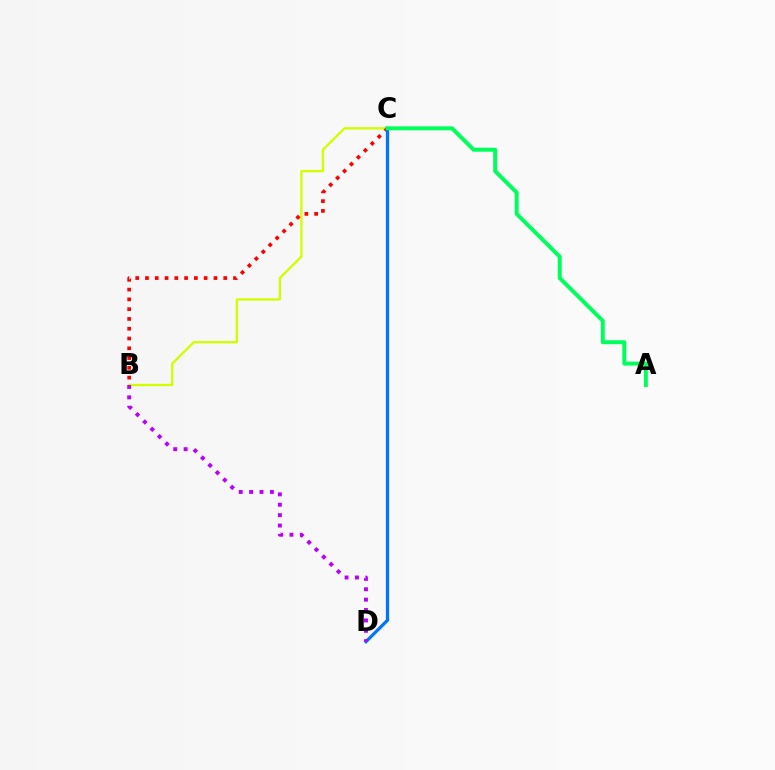{('B', 'C'): [{'color': '#d1ff00', 'line_style': 'solid', 'thickness': 1.68}, {'color': '#ff0000', 'line_style': 'dotted', 'thickness': 2.66}], ('C', 'D'): [{'color': '#0074ff', 'line_style': 'solid', 'thickness': 2.32}], ('A', 'C'): [{'color': '#00ff5c', 'line_style': 'solid', 'thickness': 2.85}], ('B', 'D'): [{'color': '#b900ff', 'line_style': 'dotted', 'thickness': 2.82}]}